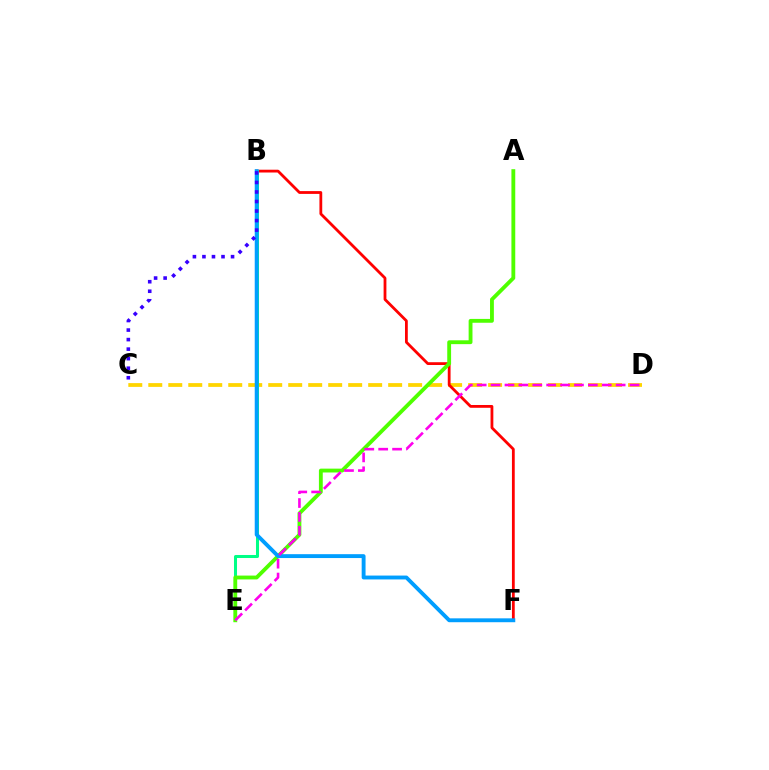{('C', 'D'): [{'color': '#ffd500', 'line_style': 'dashed', 'thickness': 2.72}], ('B', 'F'): [{'color': '#ff0000', 'line_style': 'solid', 'thickness': 2.01}, {'color': '#009eff', 'line_style': 'solid', 'thickness': 2.79}], ('B', 'E'): [{'color': '#00ff86', 'line_style': 'solid', 'thickness': 2.18}], ('A', 'E'): [{'color': '#4fff00', 'line_style': 'solid', 'thickness': 2.77}], ('D', 'E'): [{'color': '#ff00ed', 'line_style': 'dashed', 'thickness': 1.89}], ('B', 'C'): [{'color': '#3700ff', 'line_style': 'dotted', 'thickness': 2.59}]}